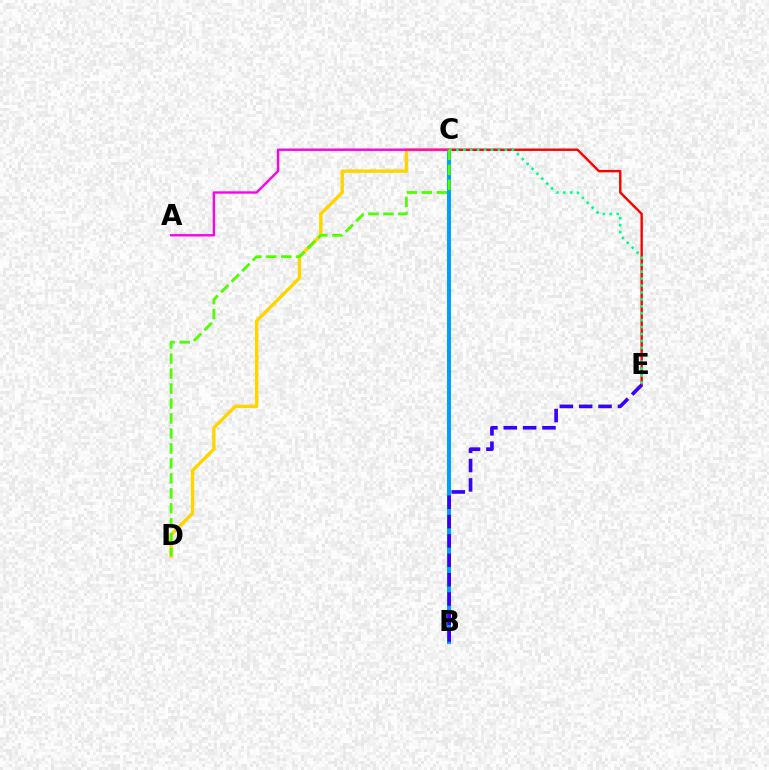{('C', 'E'): [{'color': '#ff0000', 'line_style': 'solid', 'thickness': 1.73}, {'color': '#00ff86', 'line_style': 'dotted', 'thickness': 1.88}], ('B', 'C'): [{'color': '#009eff', 'line_style': 'solid', 'thickness': 2.86}], ('C', 'D'): [{'color': '#ffd500', 'line_style': 'solid', 'thickness': 2.44}, {'color': '#4fff00', 'line_style': 'dashed', 'thickness': 2.03}], ('A', 'C'): [{'color': '#ff00ed', 'line_style': 'solid', 'thickness': 1.72}], ('B', 'E'): [{'color': '#3700ff', 'line_style': 'dashed', 'thickness': 2.63}]}